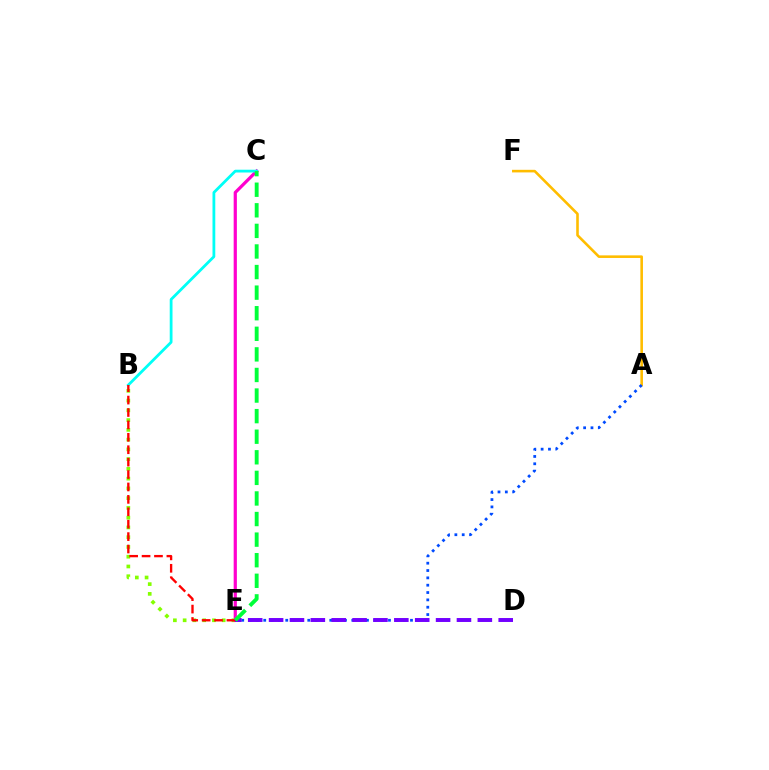{('A', 'F'): [{'color': '#ffbd00', 'line_style': 'solid', 'thickness': 1.87}], ('B', 'E'): [{'color': '#84ff00', 'line_style': 'dotted', 'thickness': 2.65}, {'color': '#ff0000', 'line_style': 'dashed', 'thickness': 1.69}], ('C', 'E'): [{'color': '#ff00cf', 'line_style': 'solid', 'thickness': 2.31}, {'color': '#00ff39', 'line_style': 'dashed', 'thickness': 2.8}], ('A', 'E'): [{'color': '#004bff', 'line_style': 'dotted', 'thickness': 1.99}], ('B', 'C'): [{'color': '#00fff6', 'line_style': 'solid', 'thickness': 2.0}], ('D', 'E'): [{'color': '#7200ff', 'line_style': 'dashed', 'thickness': 2.84}]}